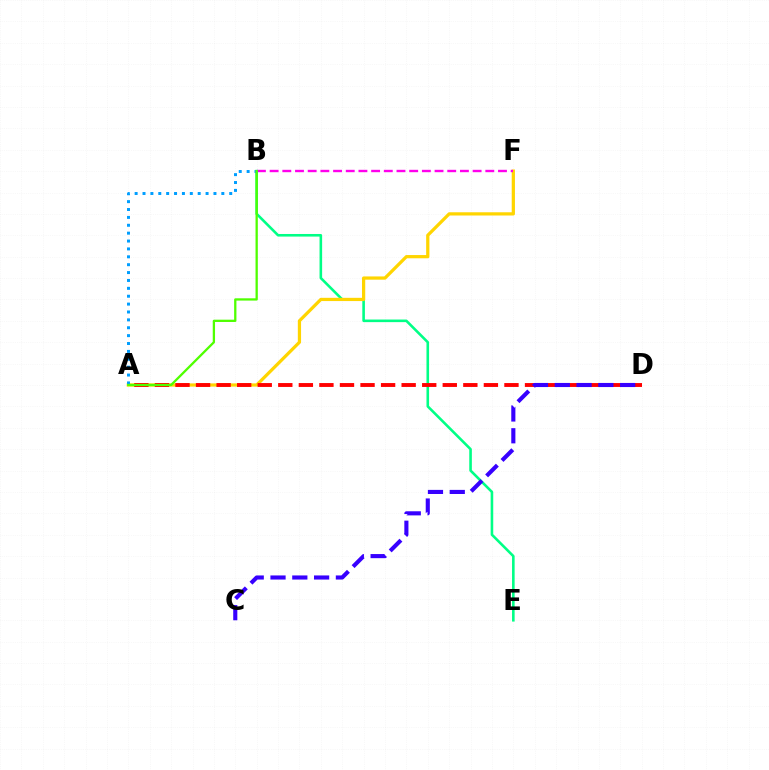{('B', 'E'): [{'color': '#00ff86', 'line_style': 'solid', 'thickness': 1.87}], ('A', 'F'): [{'color': '#ffd500', 'line_style': 'solid', 'thickness': 2.33}], ('B', 'F'): [{'color': '#ff00ed', 'line_style': 'dashed', 'thickness': 1.72}], ('A', 'D'): [{'color': '#ff0000', 'line_style': 'dashed', 'thickness': 2.79}], ('A', 'B'): [{'color': '#009eff', 'line_style': 'dotted', 'thickness': 2.14}, {'color': '#4fff00', 'line_style': 'solid', 'thickness': 1.65}], ('C', 'D'): [{'color': '#3700ff', 'line_style': 'dashed', 'thickness': 2.96}]}